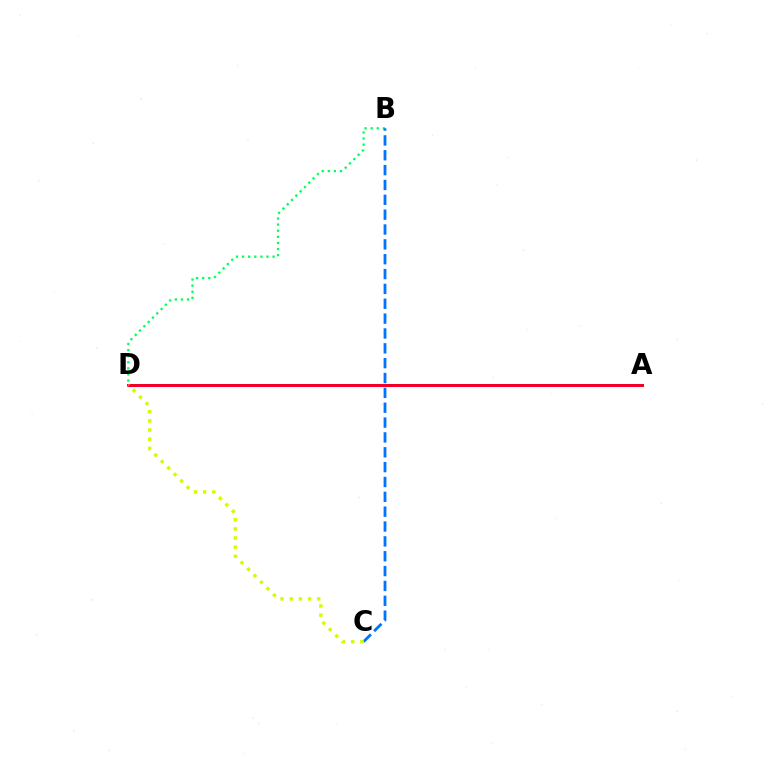{('B', 'D'): [{'color': '#00ff5c', 'line_style': 'dotted', 'thickness': 1.66}], ('A', 'D'): [{'color': '#b900ff', 'line_style': 'solid', 'thickness': 2.15}, {'color': '#ff0000', 'line_style': 'solid', 'thickness': 1.92}], ('B', 'C'): [{'color': '#0074ff', 'line_style': 'dashed', 'thickness': 2.02}], ('C', 'D'): [{'color': '#d1ff00', 'line_style': 'dotted', 'thickness': 2.49}]}